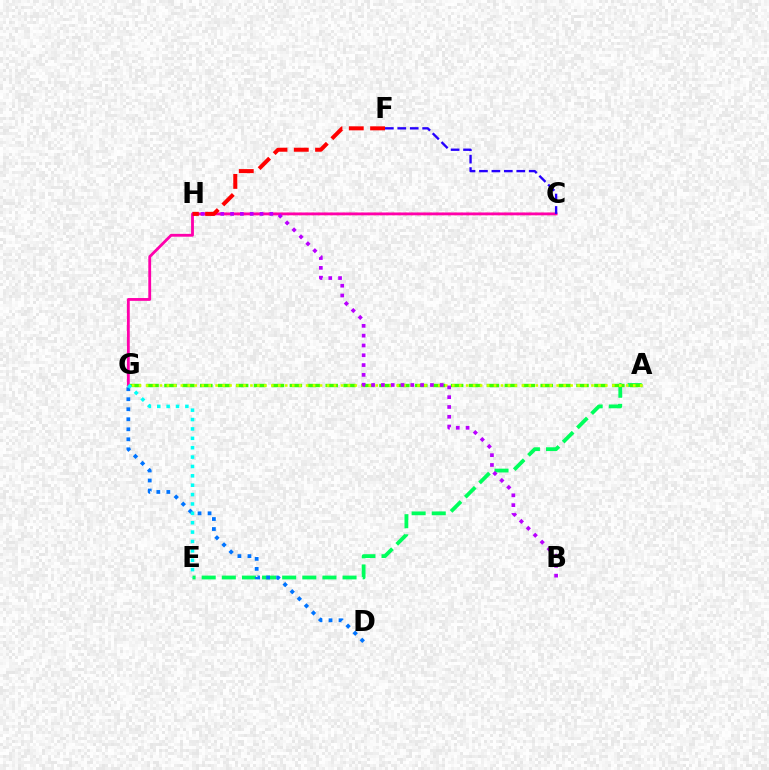{('A', 'E'): [{'color': '#00ff5c', 'line_style': 'dashed', 'thickness': 2.73}], ('A', 'G'): [{'color': '#3dff00', 'line_style': 'dashed', 'thickness': 2.43}, {'color': '#d1ff00', 'line_style': 'dotted', 'thickness': 1.89}], ('C', 'H'): [{'color': '#ff9400', 'line_style': 'dotted', 'thickness': 1.69}], ('C', 'G'): [{'color': '#ff00ac', 'line_style': 'solid', 'thickness': 2.04}], ('B', 'H'): [{'color': '#b900ff', 'line_style': 'dotted', 'thickness': 2.66}], ('F', 'H'): [{'color': '#ff0000', 'line_style': 'dashed', 'thickness': 2.89}], ('D', 'G'): [{'color': '#0074ff', 'line_style': 'dotted', 'thickness': 2.72}], ('E', 'G'): [{'color': '#00fff6', 'line_style': 'dotted', 'thickness': 2.55}], ('C', 'F'): [{'color': '#2500ff', 'line_style': 'dashed', 'thickness': 1.69}]}